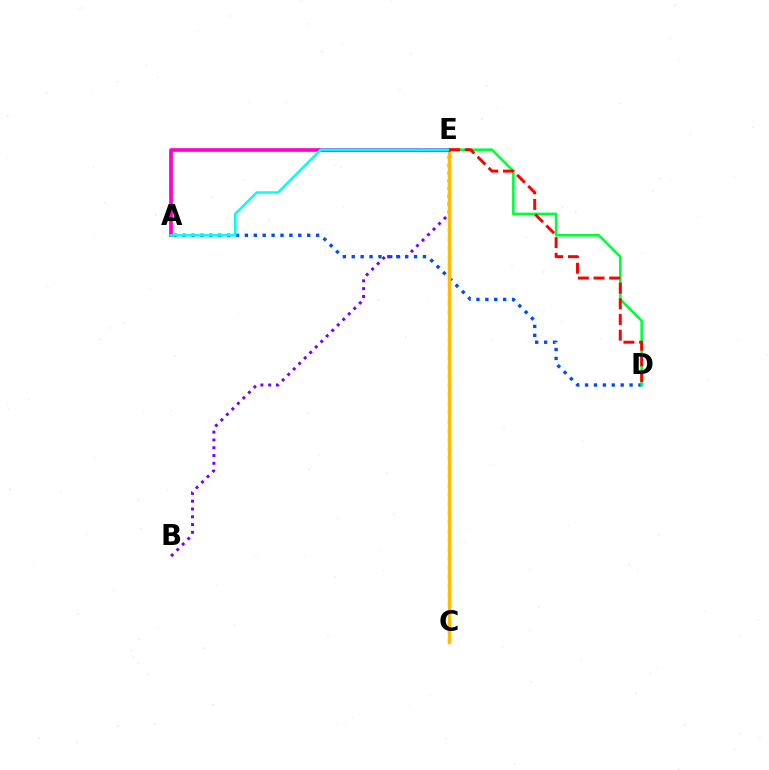{('B', 'E'): [{'color': '#7200ff', 'line_style': 'dotted', 'thickness': 2.12}], ('A', 'D'): [{'color': '#004bff', 'line_style': 'dotted', 'thickness': 2.42}], ('C', 'E'): [{'color': '#84ff00', 'line_style': 'dotted', 'thickness': 2.48}, {'color': '#ffbd00', 'line_style': 'solid', 'thickness': 2.44}], ('D', 'E'): [{'color': '#00ff39', 'line_style': 'solid', 'thickness': 1.87}, {'color': '#ff0000', 'line_style': 'dashed', 'thickness': 2.13}], ('A', 'E'): [{'color': '#ff00cf', 'line_style': 'solid', 'thickness': 2.65}, {'color': '#00fff6', 'line_style': 'solid', 'thickness': 1.82}]}